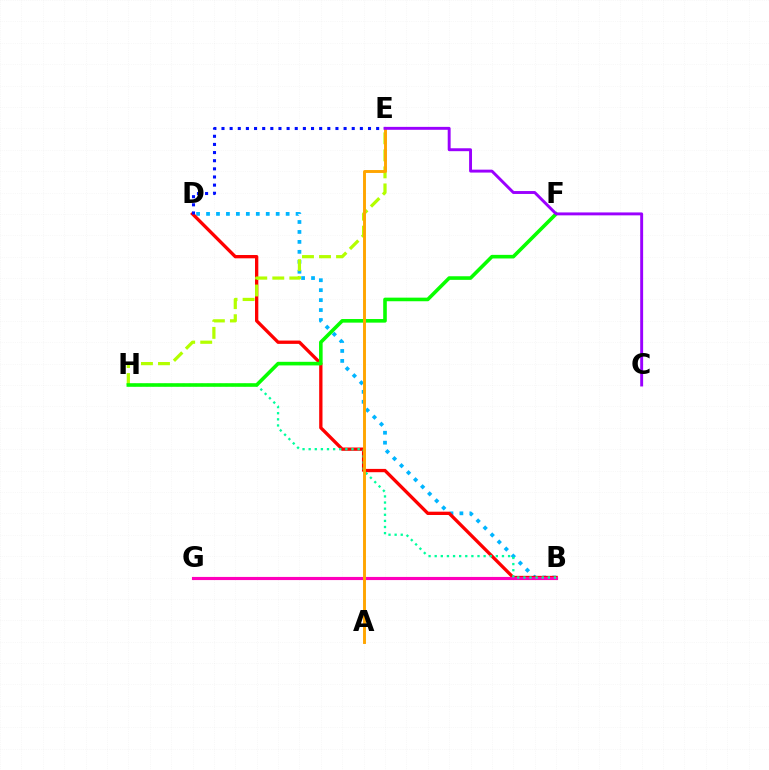{('B', 'D'): [{'color': '#00b5ff', 'line_style': 'dotted', 'thickness': 2.7}, {'color': '#ff0000', 'line_style': 'solid', 'thickness': 2.38}], ('E', 'H'): [{'color': '#b3ff00', 'line_style': 'dashed', 'thickness': 2.31}], ('B', 'G'): [{'color': '#ff00bd', 'line_style': 'solid', 'thickness': 2.25}], ('D', 'E'): [{'color': '#0010ff', 'line_style': 'dotted', 'thickness': 2.21}], ('B', 'H'): [{'color': '#00ff9d', 'line_style': 'dotted', 'thickness': 1.66}], ('F', 'H'): [{'color': '#08ff00', 'line_style': 'solid', 'thickness': 2.59}], ('A', 'E'): [{'color': '#ffa500', 'line_style': 'solid', 'thickness': 2.1}], ('C', 'E'): [{'color': '#9b00ff', 'line_style': 'solid', 'thickness': 2.1}]}